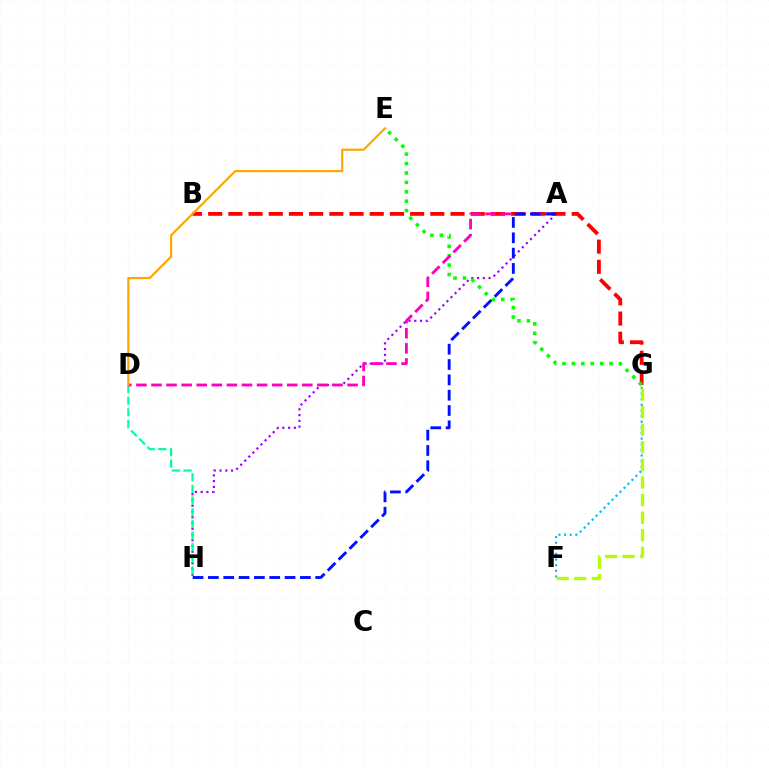{('A', 'H'): [{'color': '#9b00ff', 'line_style': 'dotted', 'thickness': 1.56}, {'color': '#0010ff', 'line_style': 'dashed', 'thickness': 2.08}], ('F', 'G'): [{'color': '#00b5ff', 'line_style': 'dotted', 'thickness': 1.53}, {'color': '#b3ff00', 'line_style': 'dashed', 'thickness': 2.39}], ('B', 'G'): [{'color': '#ff0000', 'line_style': 'dashed', 'thickness': 2.74}], ('D', 'H'): [{'color': '#00ff9d', 'line_style': 'dashed', 'thickness': 1.58}], ('E', 'G'): [{'color': '#08ff00', 'line_style': 'dotted', 'thickness': 2.56}], ('A', 'D'): [{'color': '#ff00bd', 'line_style': 'dashed', 'thickness': 2.05}], ('D', 'E'): [{'color': '#ffa500', 'line_style': 'solid', 'thickness': 1.56}]}